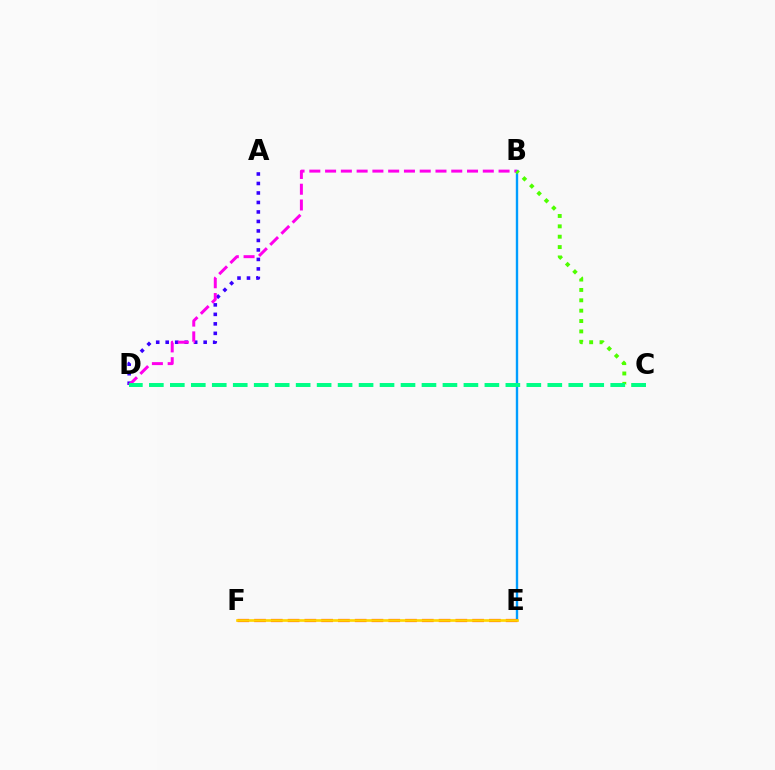{('A', 'D'): [{'color': '#3700ff', 'line_style': 'dotted', 'thickness': 2.58}], ('B', 'E'): [{'color': '#009eff', 'line_style': 'solid', 'thickness': 1.71}], ('E', 'F'): [{'color': '#ff0000', 'line_style': 'dashed', 'thickness': 2.28}, {'color': '#ffd500', 'line_style': 'solid', 'thickness': 1.93}], ('B', 'D'): [{'color': '#ff00ed', 'line_style': 'dashed', 'thickness': 2.14}], ('B', 'C'): [{'color': '#4fff00', 'line_style': 'dotted', 'thickness': 2.82}], ('C', 'D'): [{'color': '#00ff86', 'line_style': 'dashed', 'thickness': 2.85}]}